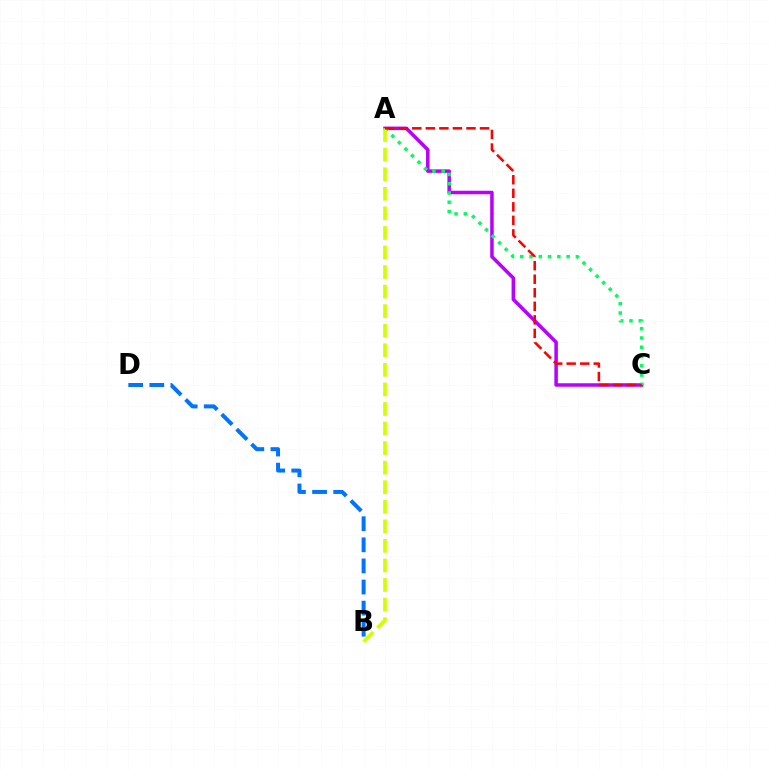{('A', 'C'): [{'color': '#b900ff', 'line_style': 'solid', 'thickness': 2.53}, {'color': '#00ff5c', 'line_style': 'dotted', 'thickness': 2.52}, {'color': '#ff0000', 'line_style': 'dashed', 'thickness': 1.84}], ('A', 'B'): [{'color': '#d1ff00', 'line_style': 'dashed', 'thickness': 2.66}], ('B', 'D'): [{'color': '#0074ff', 'line_style': 'dashed', 'thickness': 2.87}]}